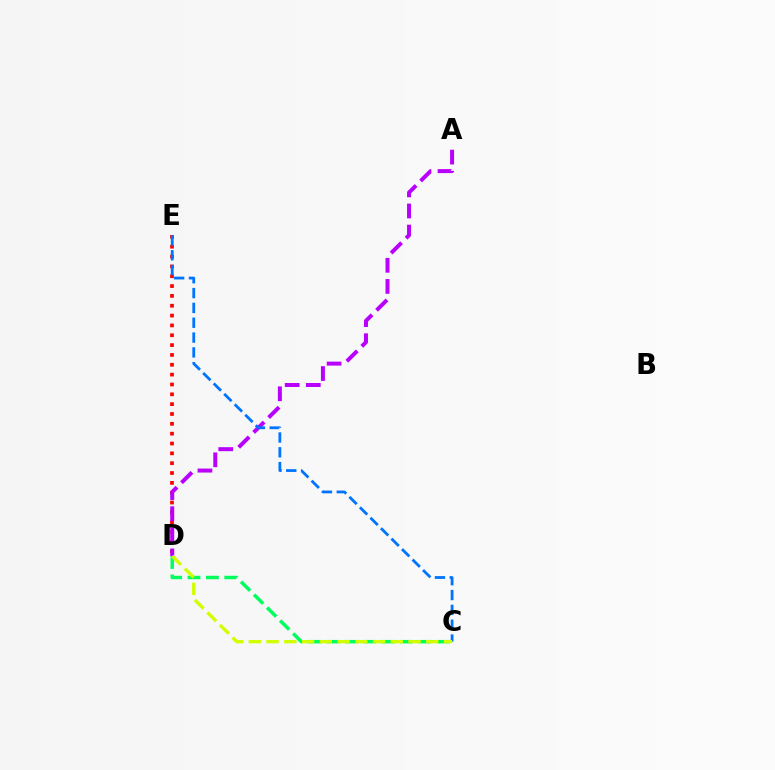{('D', 'E'): [{'color': '#ff0000', 'line_style': 'dotted', 'thickness': 2.67}], ('A', 'D'): [{'color': '#b900ff', 'line_style': 'dashed', 'thickness': 2.87}], ('C', 'E'): [{'color': '#0074ff', 'line_style': 'dashed', 'thickness': 2.01}], ('C', 'D'): [{'color': '#00ff5c', 'line_style': 'dashed', 'thickness': 2.5}, {'color': '#d1ff00', 'line_style': 'dashed', 'thickness': 2.41}]}